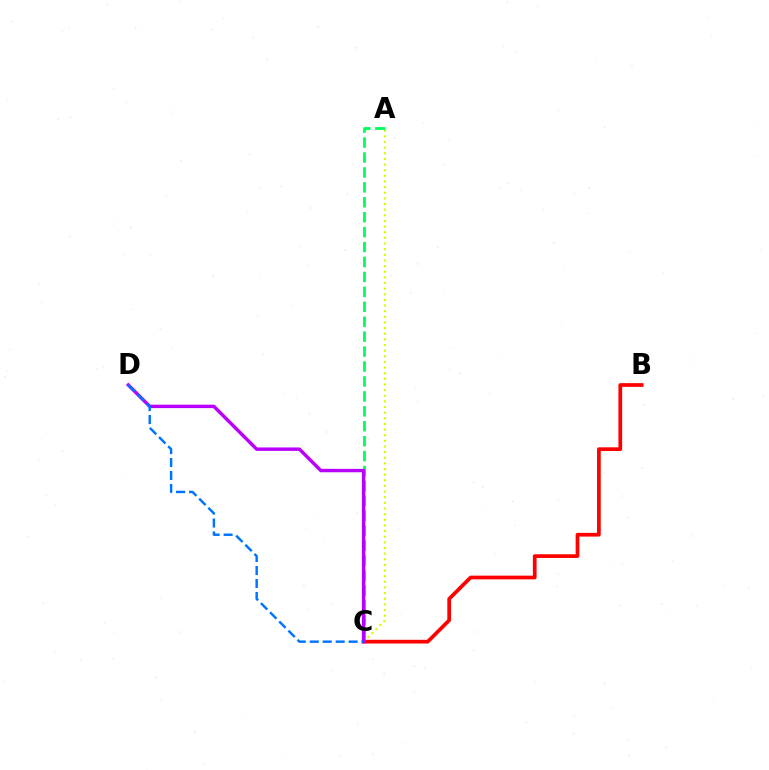{('A', 'C'): [{'color': '#d1ff00', 'line_style': 'dotted', 'thickness': 1.53}, {'color': '#00ff5c', 'line_style': 'dashed', 'thickness': 2.03}], ('B', 'C'): [{'color': '#ff0000', 'line_style': 'solid', 'thickness': 2.67}], ('C', 'D'): [{'color': '#b900ff', 'line_style': 'solid', 'thickness': 2.47}, {'color': '#0074ff', 'line_style': 'dashed', 'thickness': 1.76}]}